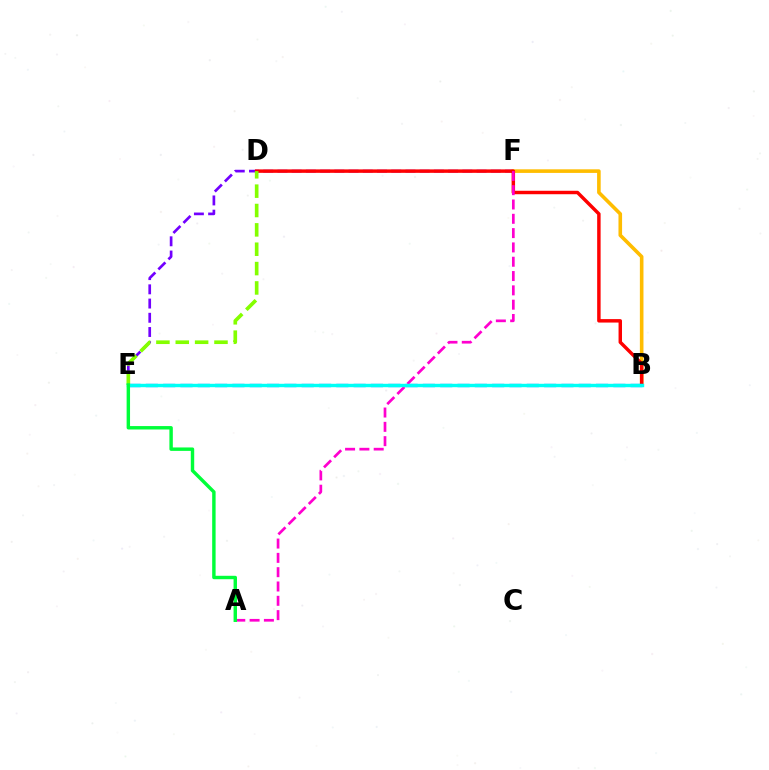{('E', 'F'): [{'color': '#7200ff', 'line_style': 'dashed', 'thickness': 1.93}], ('B', 'F'): [{'color': '#ffbd00', 'line_style': 'solid', 'thickness': 2.59}], ('B', 'D'): [{'color': '#ff0000', 'line_style': 'solid', 'thickness': 2.49}], ('B', 'E'): [{'color': '#004bff', 'line_style': 'dashed', 'thickness': 2.35}, {'color': '#00fff6', 'line_style': 'solid', 'thickness': 2.45}], ('A', 'F'): [{'color': '#ff00cf', 'line_style': 'dashed', 'thickness': 1.94}], ('D', 'E'): [{'color': '#84ff00', 'line_style': 'dashed', 'thickness': 2.63}], ('A', 'E'): [{'color': '#00ff39', 'line_style': 'solid', 'thickness': 2.47}]}